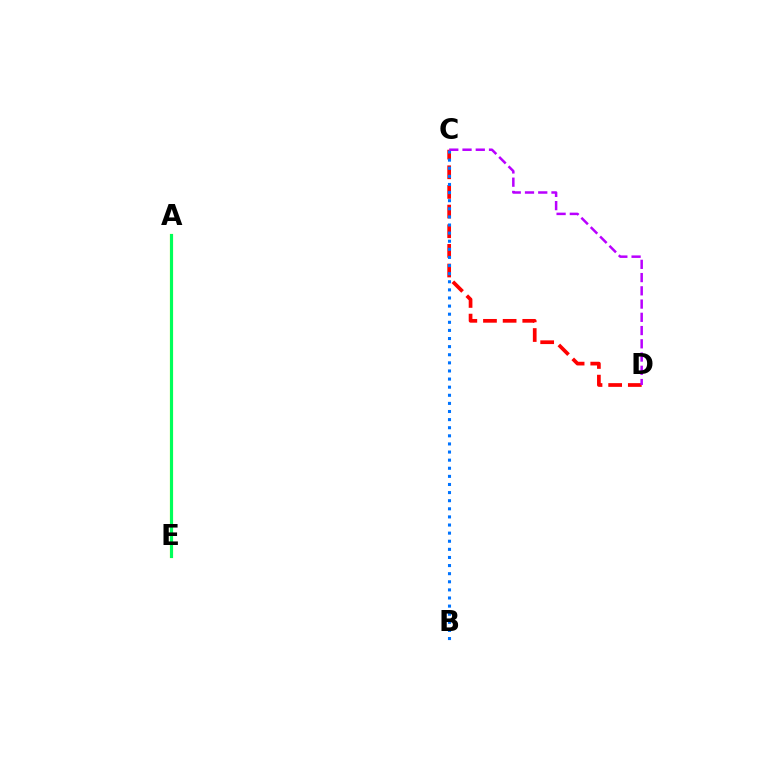{('C', 'D'): [{'color': '#ff0000', 'line_style': 'dashed', 'thickness': 2.67}, {'color': '#b900ff', 'line_style': 'dashed', 'thickness': 1.8}], ('A', 'E'): [{'color': '#d1ff00', 'line_style': 'solid', 'thickness': 2.28}, {'color': '#00ff5c', 'line_style': 'solid', 'thickness': 2.22}], ('B', 'C'): [{'color': '#0074ff', 'line_style': 'dotted', 'thickness': 2.2}]}